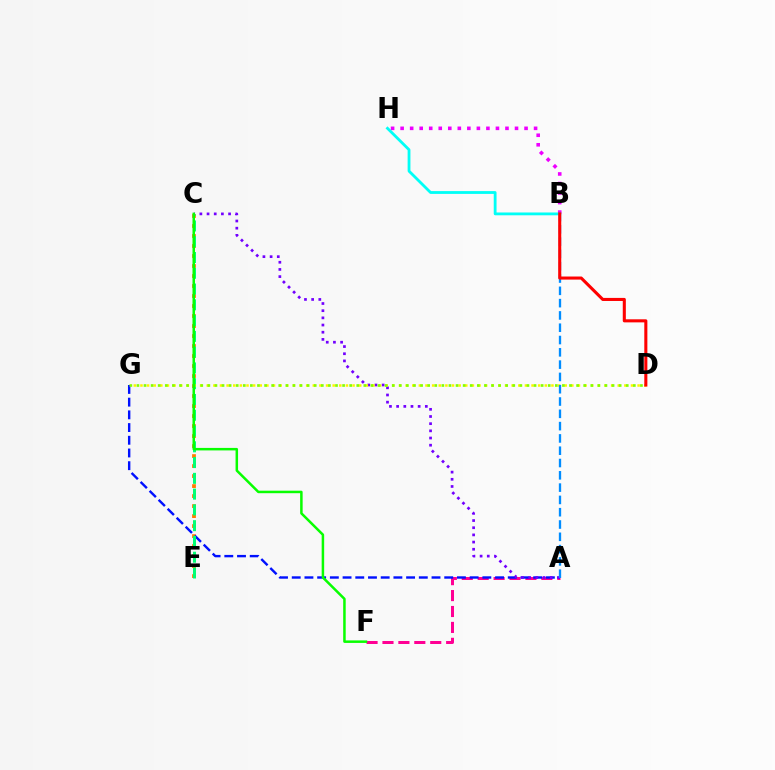{('C', 'E'): [{'color': '#ff7c00', 'line_style': 'dotted', 'thickness': 2.72}, {'color': '#00ff74', 'line_style': 'dashed', 'thickness': 2.14}], ('A', 'F'): [{'color': '#ff0094', 'line_style': 'dashed', 'thickness': 2.16}], ('A', 'G'): [{'color': '#0010ff', 'line_style': 'dashed', 'thickness': 1.73}], ('A', 'C'): [{'color': '#7200ff', 'line_style': 'dotted', 'thickness': 1.95}], ('B', 'H'): [{'color': '#ee00ff', 'line_style': 'dotted', 'thickness': 2.59}, {'color': '#00fff6', 'line_style': 'solid', 'thickness': 2.02}], ('D', 'G'): [{'color': '#fcf500', 'line_style': 'dotted', 'thickness': 1.8}, {'color': '#84ff00', 'line_style': 'dotted', 'thickness': 1.93}], ('A', 'B'): [{'color': '#008cff', 'line_style': 'dashed', 'thickness': 1.67}], ('B', 'D'): [{'color': '#ff0000', 'line_style': 'solid', 'thickness': 2.21}], ('C', 'F'): [{'color': '#08ff00', 'line_style': 'solid', 'thickness': 1.8}]}